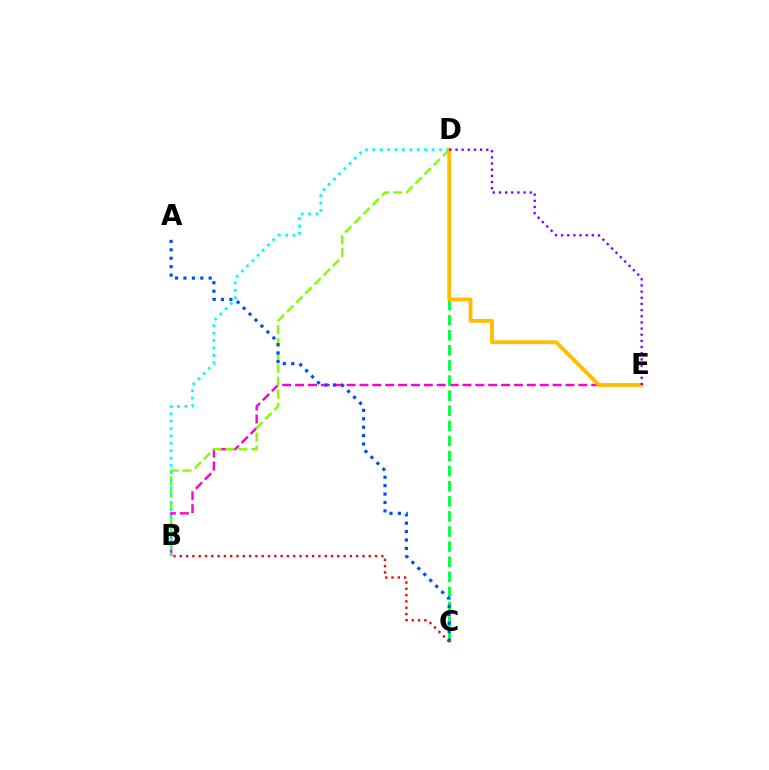{('B', 'E'): [{'color': '#ff00cf', 'line_style': 'dashed', 'thickness': 1.75}], ('B', 'D'): [{'color': '#84ff00', 'line_style': 'dashed', 'thickness': 1.76}, {'color': '#00fff6', 'line_style': 'dotted', 'thickness': 2.01}], ('C', 'D'): [{'color': '#00ff39', 'line_style': 'dashed', 'thickness': 2.05}], ('A', 'C'): [{'color': '#004bff', 'line_style': 'dotted', 'thickness': 2.29}], ('B', 'C'): [{'color': '#ff0000', 'line_style': 'dotted', 'thickness': 1.71}], ('D', 'E'): [{'color': '#ffbd00', 'line_style': 'solid', 'thickness': 2.73}, {'color': '#7200ff', 'line_style': 'dotted', 'thickness': 1.67}]}